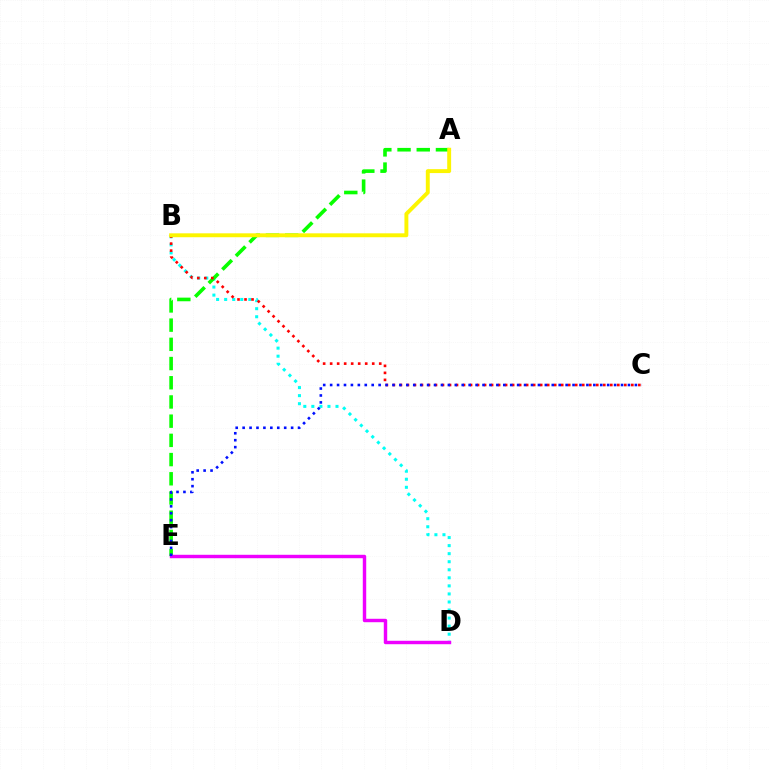{('B', 'D'): [{'color': '#00fff6', 'line_style': 'dotted', 'thickness': 2.19}], ('A', 'E'): [{'color': '#08ff00', 'line_style': 'dashed', 'thickness': 2.61}], ('B', 'C'): [{'color': '#ff0000', 'line_style': 'dotted', 'thickness': 1.91}], ('A', 'B'): [{'color': '#fcf500', 'line_style': 'solid', 'thickness': 2.82}], ('D', 'E'): [{'color': '#ee00ff', 'line_style': 'solid', 'thickness': 2.47}], ('C', 'E'): [{'color': '#0010ff', 'line_style': 'dotted', 'thickness': 1.88}]}